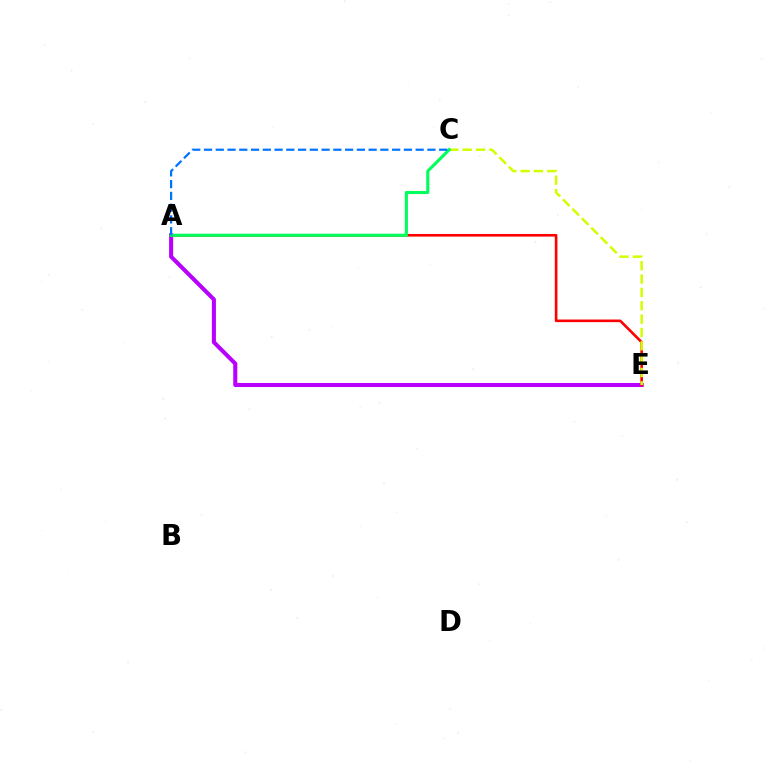{('A', 'E'): [{'color': '#b900ff', 'line_style': 'solid', 'thickness': 2.92}, {'color': '#ff0000', 'line_style': 'solid', 'thickness': 1.89}], ('C', 'E'): [{'color': '#d1ff00', 'line_style': 'dashed', 'thickness': 1.81}], ('A', 'C'): [{'color': '#00ff5c', 'line_style': 'solid', 'thickness': 2.22}, {'color': '#0074ff', 'line_style': 'dashed', 'thickness': 1.6}]}